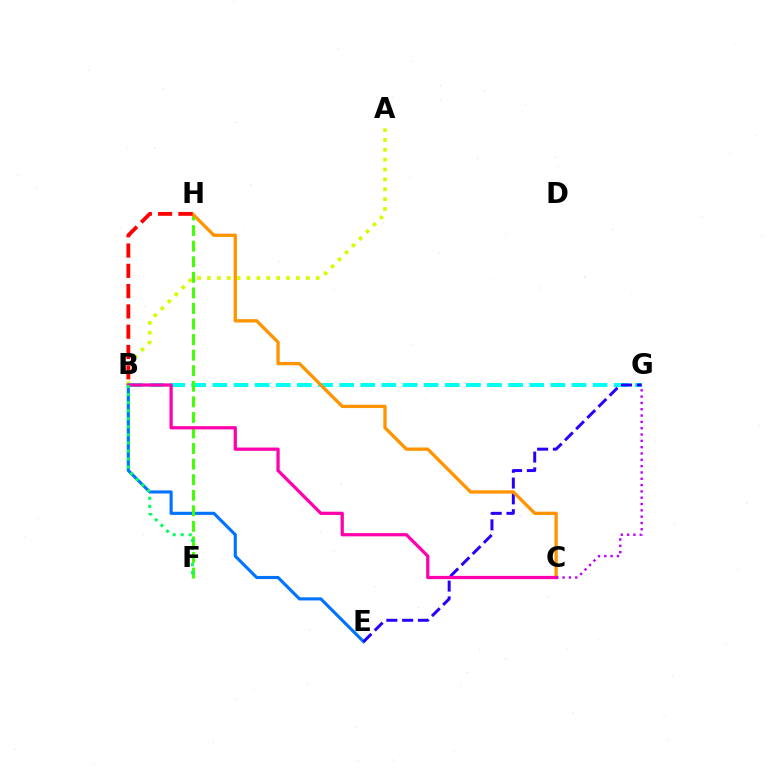{('B', 'E'): [{'color': '#0074ff', 'line_style': 'solid', 'thickness': 2.25}], ('A', 'B'): [{'color': '#d1ff00', 'line_style': 'dotted', 'thickness': 2.68}], ('B', 'G'): [{'color': '#00fff6', 'line_style': 'dashed', 'thickness': 2.87}], ('E', 'G'): [{'color': '#2500ff', 'line_style': 'dashed', 'thickness': 2.15}], ('F', 'H'): [{'color': '#3dff00', 'line_style': 'dashed', 'thickness': 2.11}], ('C', 'H'): [{'color': '#ff9400', 'line_style': 'solid', 'thickness': 2.38}], ('B', 'C'): [{'color': '#ff00ac', 'line_style': 'solid', 'thickness': 2.33}], ('B', 'H'): [{'color': '#ff0000', 'line_style': 'dashed', 'thickness': 2.76}], ('B', 'F'): [{'color': '#00ff5c', 'line_style': 'dotted', 'thickness': 2.19}], ('C', 'G'): [{'color': '#b900ff', 'line_style': 'dotted', 'thickness': 1.72}]}